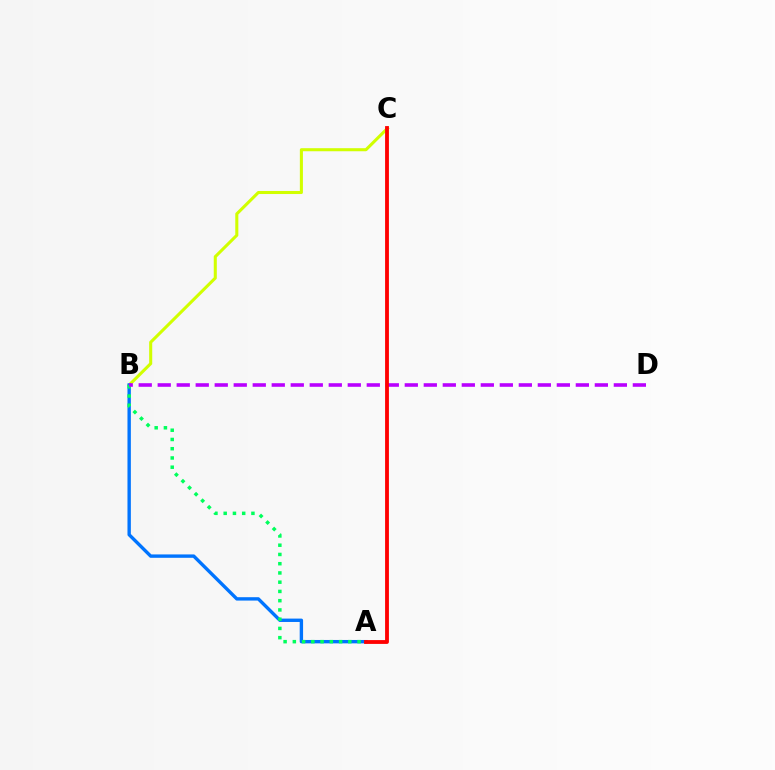{('B', 'C'): [{'color': '#d1ff00', 'line_style': 'solid', 'thickness': 2.2}], ('A', 'B'): [{'color': '#0074ff', 'line_style': 'solid', 'thickness': 2.43}, {'color': '#00ff5c', 'line_style': 'dotted', 'thickness': 2.51}], ('B', 'D'): [{'color': '#b900ff', 'line_style': 'dashed', 'thickness': 2.58}], ('A', 'C'): [{'color': '#ff0000', 'line_style': 'solid', 'thickness': 2.76}]}